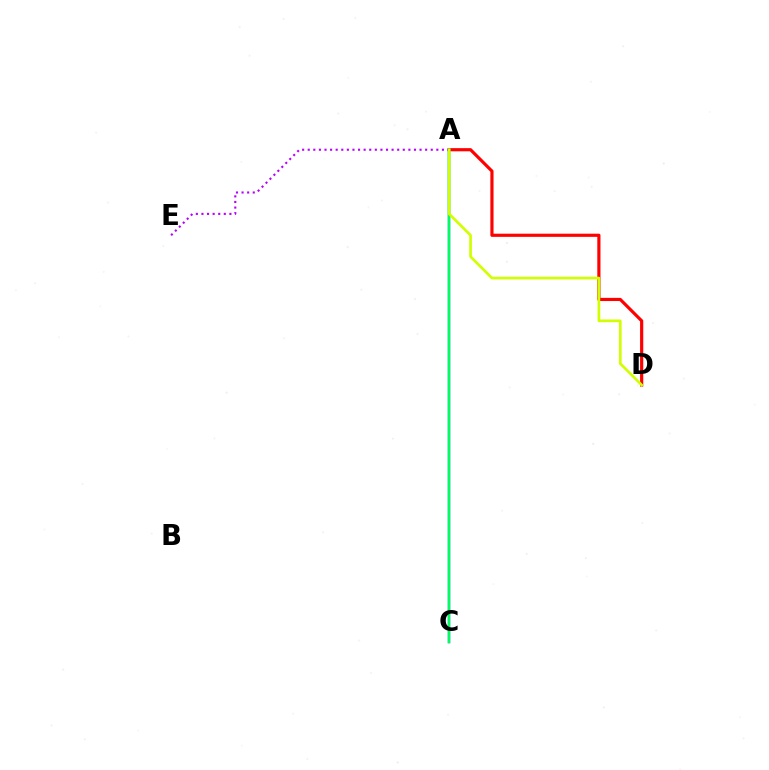{('A', 'E'): [{'color': '#b900ff', 'line_style': 'dotted', 'thickness': 1.52}], ('A', 'D'): [{'color': '#ff0000', 'line_style': 'solid', 'thickness': 2.28}, {'color': '#d1ff00', 'line_style': 'solid', 'thickness': 1.93}], ('A', 'C'): [{'color': '#0074ff', 'line_style': 'solid', 'thickness': 1.77}, {'color': '#00ff5c', 'line_style': 'solid', 'thickness': 1.69}]}